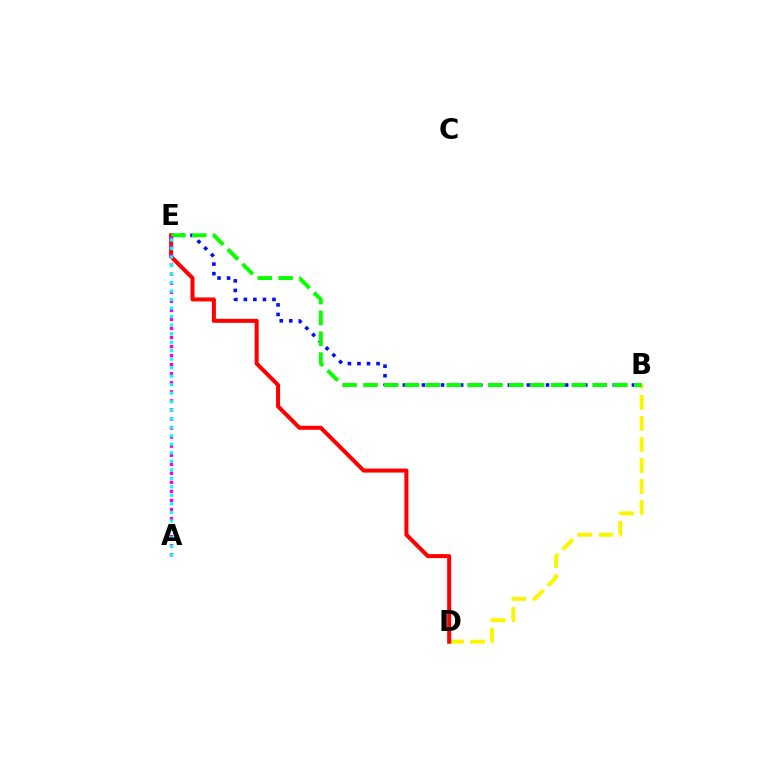{('B', 'D'): [{'color': '#fcf500', 'line_style': 'dashed', 'thickness': 2.86}], ('B', 'E'): [{'color': '#0010ff', 'line_style': 'dotted', 'thickness': 2.59}, {'color': '#08ff00', 'line_style': 'dashed', 'thickness': 2.83}], ('D', 'E'): [{'color': '#ff0000', 'line_style': 'solid', 'thickness': 2.9}], ('A', 'E'): [{'color': '#ee00ff', 'line_style': 'dotted', 'thickness': 2.46}, {'color': '#00fff6', 'line_style': 'dotted', 'thickness': 2.31}]}